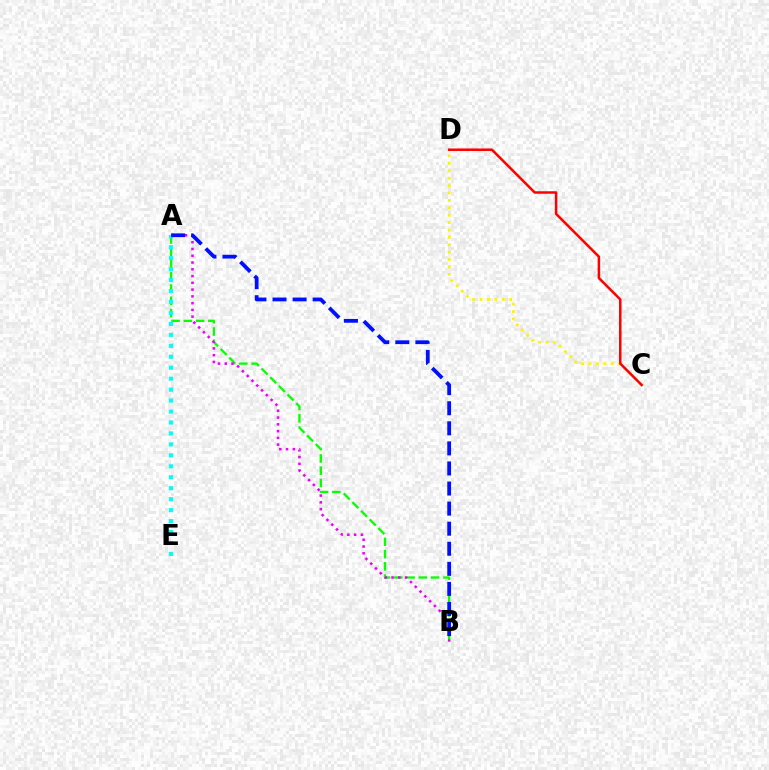{('A', 'B'): [{'color': '#08ff00', 'line_style': 'dashed', 'thickness': 1.66}, {'color': '#ee00ff', 'line_style': 'dotted', 'thickness': 1.84}, {'color': '#0010ff', 'line_style': 'dashed', 'thickness': 2.73}], ('A', 'E'): [{'color': '#00fff6', 'line_style': 'dotted', 'thickness': 2.98}], ('C', 'D'): [{'color': '#fcf500', 'line_style': 'dotted', 'thickness': 2.01}, {'color': '#ff0000', 'line_style': 'solid', 'thickness': 1.81}]}